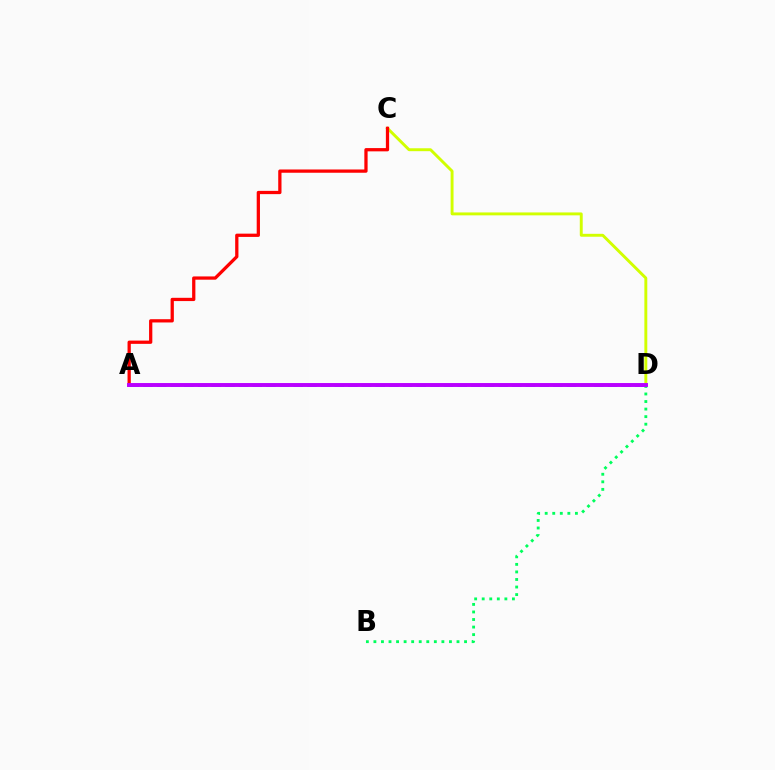{('C', 'D'): [{'color': '#d1ff00', 'line_style': 'solid', 'thickness': 2.1}], ('A', 'C'): [{'color': '#ff0000', 'line_style': 'solid', 'thickness': 2.35}], ('A', 'D'): [{'color': '#0074ff', 'line_style': 'dashed', 'thickness': 1.86}, {'color': '#b900ff', 'line_style': 'solid', 'thickness': 2.82}], ('B', 'D'): [{'color': '#00ff5c', 'line_style': 'dotted', 'thickness': 2.05}]}